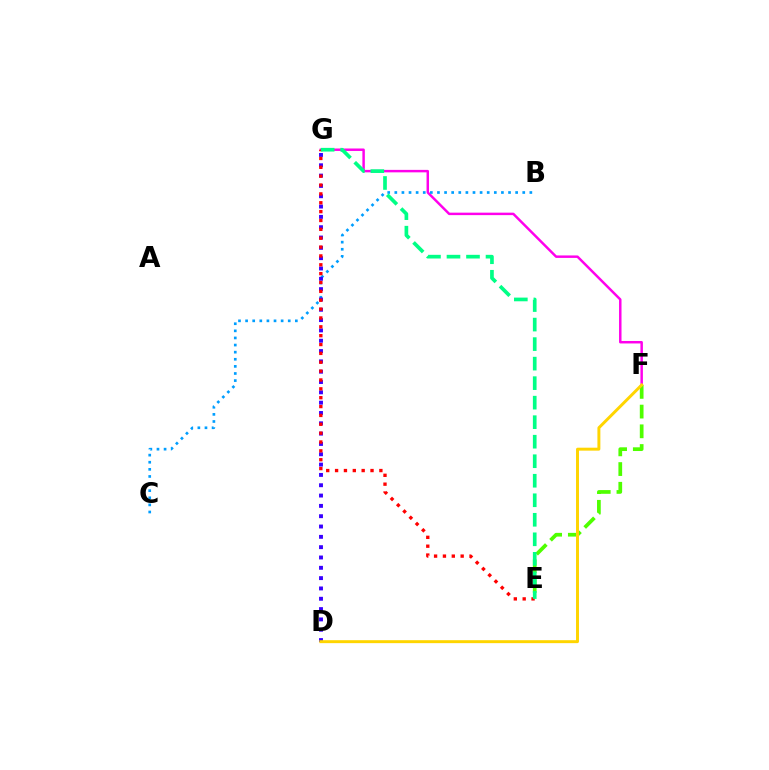{('F', 'G'): [{'color': '#ff00ed', 'line_style': 'solid', 'thickness': 1.78}], ('B', 'C'): [{'color': '#009eff', 'line_style': 'dotted', 'thickness': 1.93}], ('E', 'F'): [{'color': '#4fff00', 'line_style': 'dashed', 'thickness': 2.68}], ('D', 'G'): [{'color': '#3700ff', 'line_style': 'dotted', 'thickness': 2.8}], ('E', 'G'): [{'color': '#ff0000', 'line_style': 'dotted', 'thickness': 2.41}, {'color': '#00ff86', 'line_style': 'dashed', 'thickness': 2.65}], ('D', 'F'): [{'color': '#ffd500', 'line_style': 'solid', 'thickness': 2.13}]}